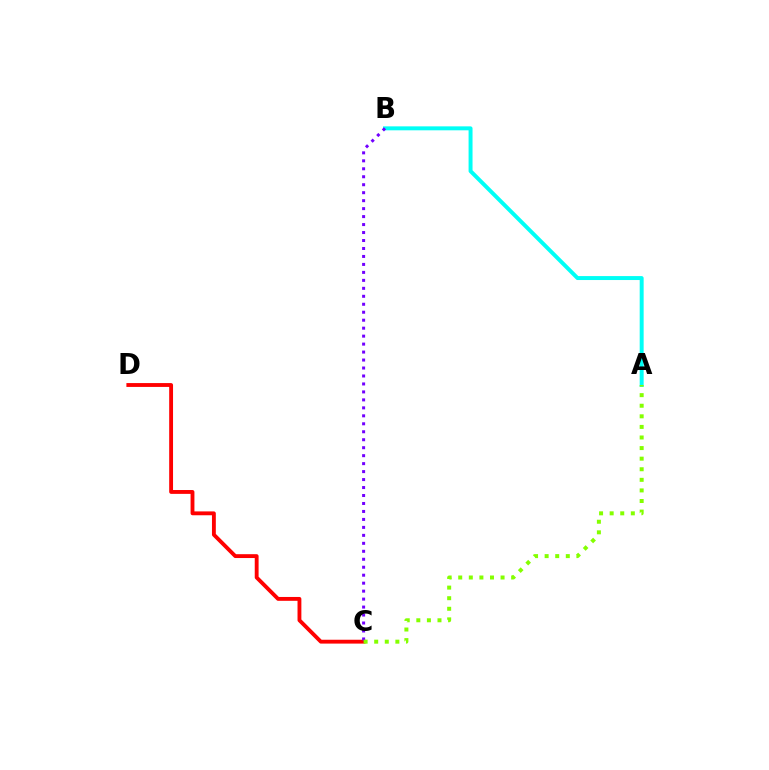{('A', 'B'): [{'color': '#00fff6', 'line_style': 'solid', 'thickness': 2.85}], ('C', 'D'): [{'color': '#ff0000', 'line_style': 'solid', 'thickness': 2.77}], ('B', 'C'): [{'color': '#7200ff', 'line_style': 'dotted', 'thickness': 2.17}], ('A', 'C'): [{'color': '#84ff00', 'line_style': 'dotted', 'thickness': 2.88}]}